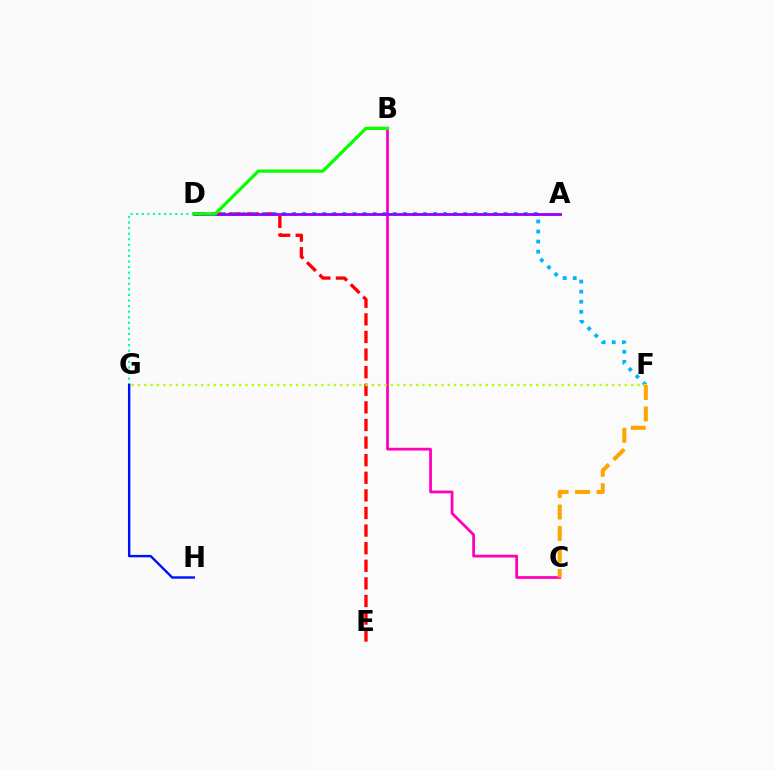{('B', 'C'): [{'color': '#ff00bd', 'line_style': 'solid', 'thickness': 1.99}], ('D', 'E'): [{'color': '#ff0000', 'line_style': 'dashed', 'thickness': 2.39}], ('D', 'F'): [{'color': '#00b5ff', 'line_style': 'dotted', 'thickness': 2.74}], ('A', 'D'): [{'color': '#9b00ff', 'line_style': 'solid', 'thickness': 2.05}], ('F', 'G'): [{'color': '#b3ff00', 'line_style': 'dotted', 'thickness': 1.72}], ('C', 'F'): [{'color': '#ffa500', 'line_style': 'dashed', 'thickness': 2.91}], ('D', 'G'): [{'color': '#00ff9d', 'line_style': 'dotted', 'thickness': 1.51}], ('B', 'D'): [{'color': '#08ff00', 'line_style': 'solid', 'thickness': 2.35}], ('G', 'H'): [{'color': '#0010ff', 'line_style': 'solid', 'thickness': 1.72}]}